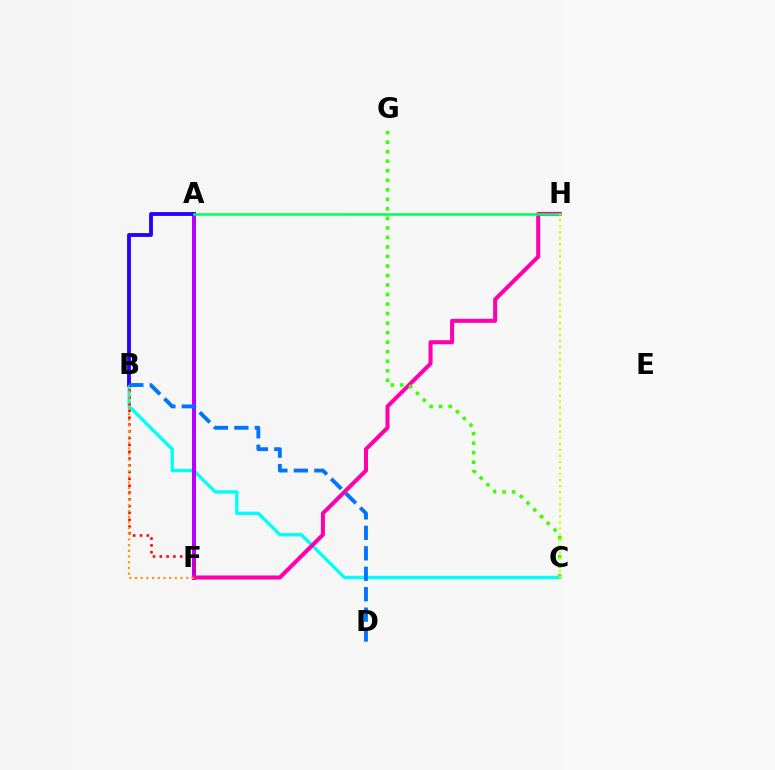{('B', 'C'): [{'color': '#00fff6', 'line_style': 'solid', 'thickness': 2.41}], ('A', 'F'): [{'color': '#b900ff', 'line_style': 'solid', 'thickness': 2.88}], ('B', 'F'): [{'color': '#ff0000', 'line_style': 'dotted', 'thickness': 1.85}, {'color': '#ff9400', 'line_style': 'dotted', 'thickness': 1.55}], ('F', 'H'): [{'color': '#ff00ac', 'line_style': 'solid', 'thickness': 2.9}], ('A', 'B'): [{'color': '#2500ff', 'line_style': 'solid', 'thickness': 2.76}], ('A', 'H'): [{'color': '#00ff5c', 'line_style': 'solid', 'thickness': 1.82}], ('C', 'G'): [{'color': '#3dff00', 'line_style': 'dotted', 'thickness': 2.59}], ('B', 'D'): [{'color': '#0074ff', 'line_style': 'dashed', 'thickness': 2.78}], ('C', 'H'): [{'color': '#d1ff00', 'line_style': 'dotted', 'thickness': 1.64}]}